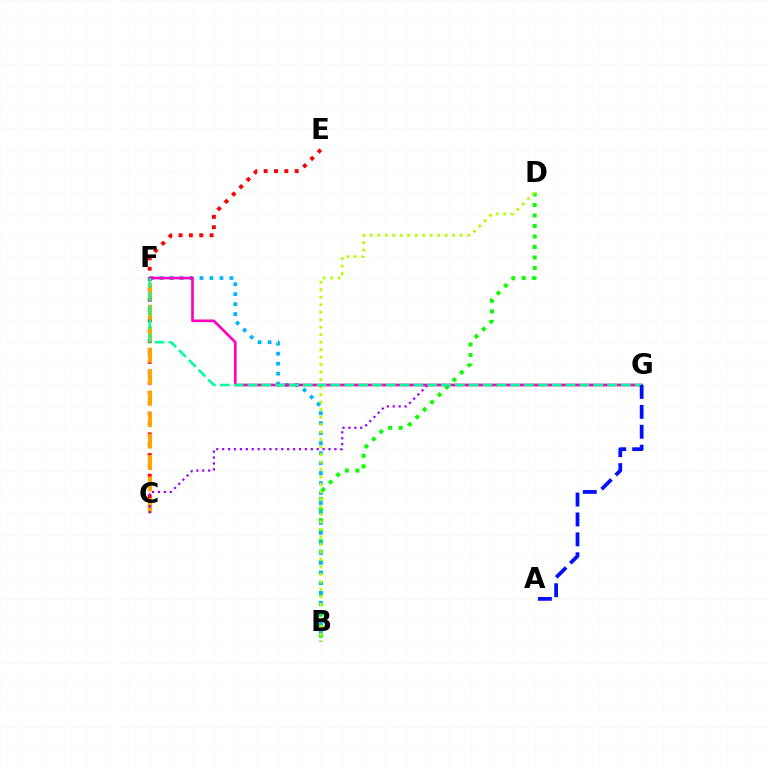{('C', 'E'): [{'color': '#ff0000', 'line_style': 'dotted', 'thickness': 2.81}], ('B', 'D'): [{'color': '#08ff00', 'line_style': 'dotted', 'thickness': 2.85}, {'color': '#b3ff00', 'line_style': 'dotted', 'thickness': 2.04}], ('B', 'F'): [{'color': '#00b5ff', 'line_style': 'dotted', 'thickness': 2.71}], ('C', 'F'): [{'color': '#ffa500', 'line_style': 'dashed', 'thickness': 2.92}], ('C', 'G'): [{'color': '#9b00ff', 'line_style': 'dotted', 'thickness': 1.6}], ('F', 'G'): [{'color': '#ff00bd', 'line_style': 'solid', 'thickness': 1.93}, {'color': '#00ff9d', 'line_style': 'dashed', 'thickness': 1.88}], ('A', 'G'): [{'color': '#0010ff', 'line_style': 'dashed', 'thickness': 2.7}]}